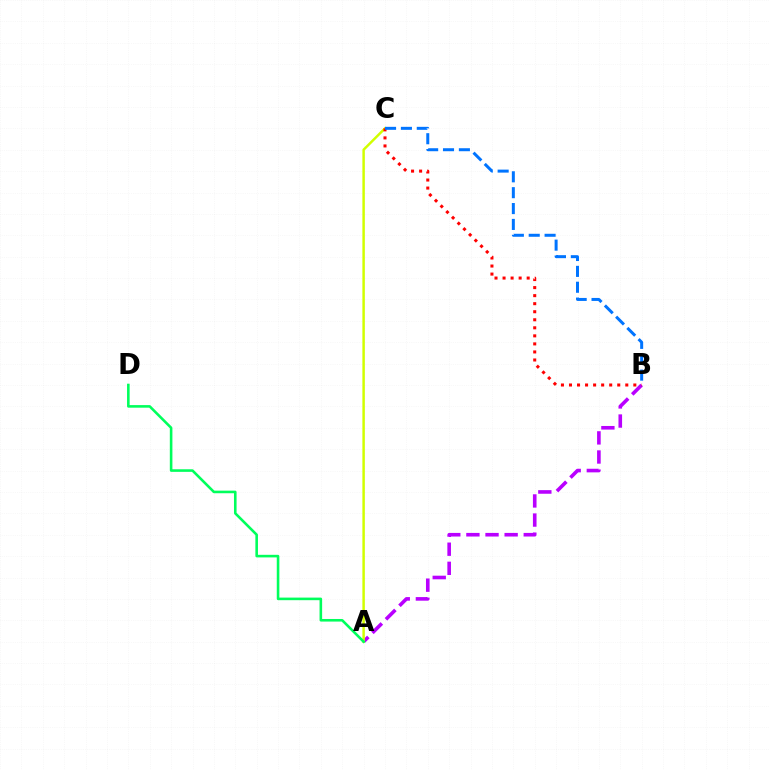{('A', 'B'): [{'color': '#b900ff', 'line_style': 'dashed', 'thickness': 2.6}], ('A', 'C'): [{'color': '#d1ff00', 'line_style': 'solid', 'thickness': 1.78}], ('B', 'C'): [{'color': '#ff0000', 'line_style': 'dotted', 'thickness': 2.19}, {'color': '#0074ff', 'line_style': 'dashed', 'thickness': 2.16}], ('A', 'D'): [{'color': '#00ff5c', 'line_style': 'solid', 'thickness': 1.87}]}